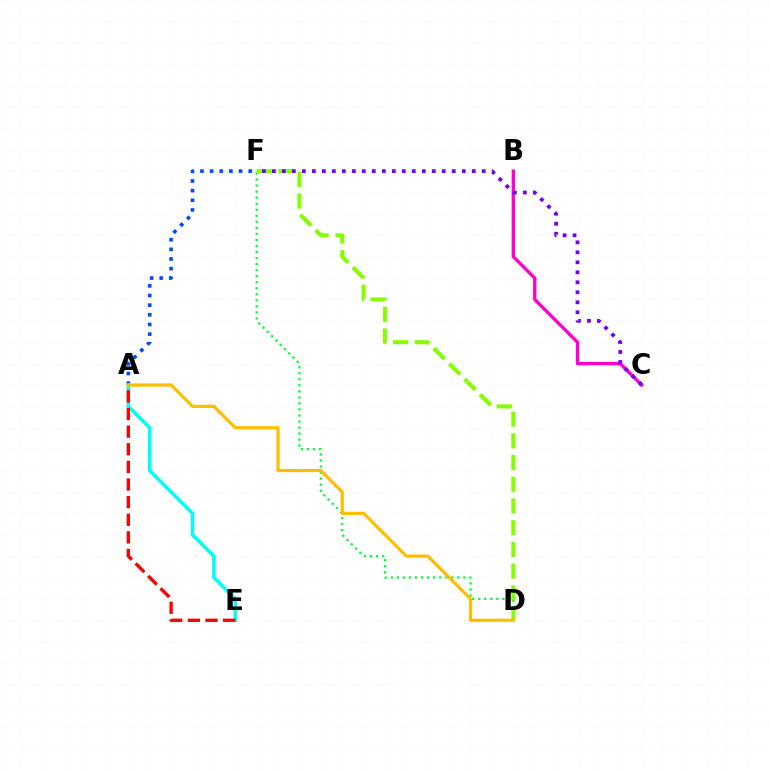{('A', 'F'): [{'color': '#004bff', 'line_style': 'dotted', 'thickness': 2.62}], ('D', 'F'): [{'color': '#00ff39', 'line_style': 'dotted', 'thickness': 1.64}, {'color': '#84ff00', 'line_style': 'dashed', 'thickness': 2.95}], ('A', 'E'): [{'color': '#00fff6', 'line_style': 'solid', 'thickness': 2.55}, {'color': '#ff0000', 'line_style': 'dashed', 'thickness': 2.39}], ('A', 'D'): [{'color': '#ffbd00', 'line_style': 'solid', 'thickness': 2.3}], ('B', 'C'): [{'color': '#ff00cf', 'line_style': 'solid', 'thickness': 2.41}], ('C', 'F'): [{'color': '#7200ff', 'line_style': 'dotted', 'thickness': 2.72}]}